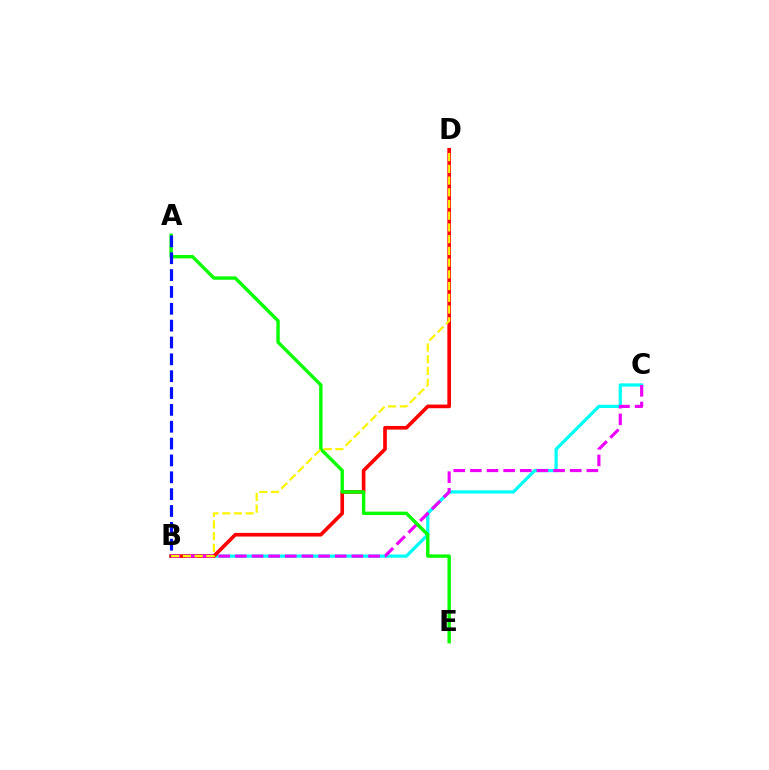{('B', 'C'): [{'color': '#00fff6', 'line_style': 'solid', 'thickness': 2.34}, {'color': '#ee00ff', 'line_style': 'dashed', 'thickness': 2.26}], ('B', 'D'): [{'color': '#ff0000', 'line_style': 'solid', 'thickness': 2.63}, {'color': '#fcf500', 'line_style': 'dashed', 'thickness': 1.59}], ('A', 'E'): [{'color': '#08ff00', 'line_style': 'solid', 'thickness': 2.45}], ('A', 'B'): [{'color': '#0010ff', 'line_style': 'dashed', 'thickness': 2.29}]}